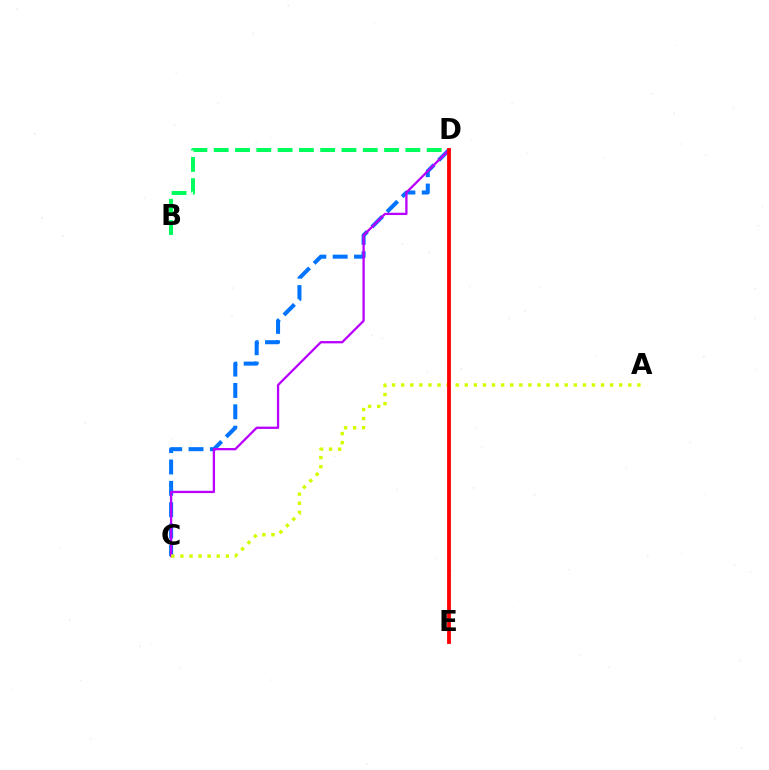{('B', 'D'): [{'color': '#00ff5c', 'line_style': 'dashed', 'thickness': 2.89}], ('C', 'D'): [{'color': '#0074ff', 'line_style': 'dashed', 'thickness': 2.9}, {'color': '#b900ff', 'line_style': 'solid', 'thickness': 1.65}], ('A', 'C'): [{'color': '#d1ff00', 'line_style': 'dotted', 'thickness': 2.47}], ('D', 'E'): [{'color': '#ff0000', 'line_style': 'solid', 'thickness': 2.74}]}